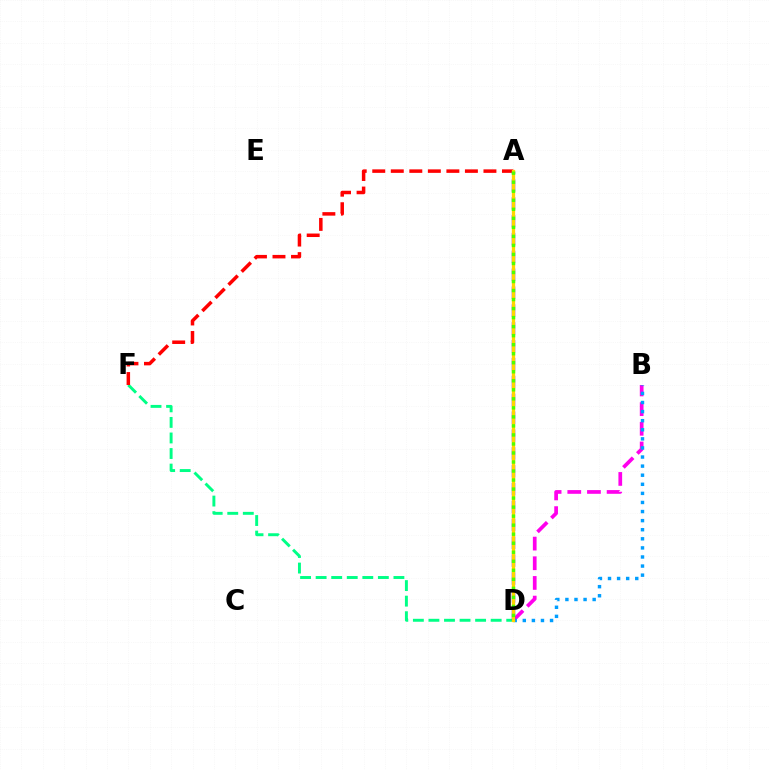{('B', 'D'): [{'color': '#ff00ed', 'line_style': 'dashed', 'thickness': 2.67}, {'color': '#009eff', 'line_style': 'dotted', 'thickness': 2.47}], ('D', 'F'): [{'color': '#00ff86', 'line_style': 'dashed', 'thickness': 2.11}], ('A', 'F'): [{'color': '#ff0000', 'line_style': 'dashed', 'thickness': 2.52}], ('A', 'D'): [{'color': '#3700ff', 'line_style': 'dashed', 'thickness': 2.43}, {'color': '#ffd500', 'line_style': 'solid', 'thickness': 2.37}, {'color': '#4fff00', 'line_style': 'dotted', 'thickness': 2.45}]}